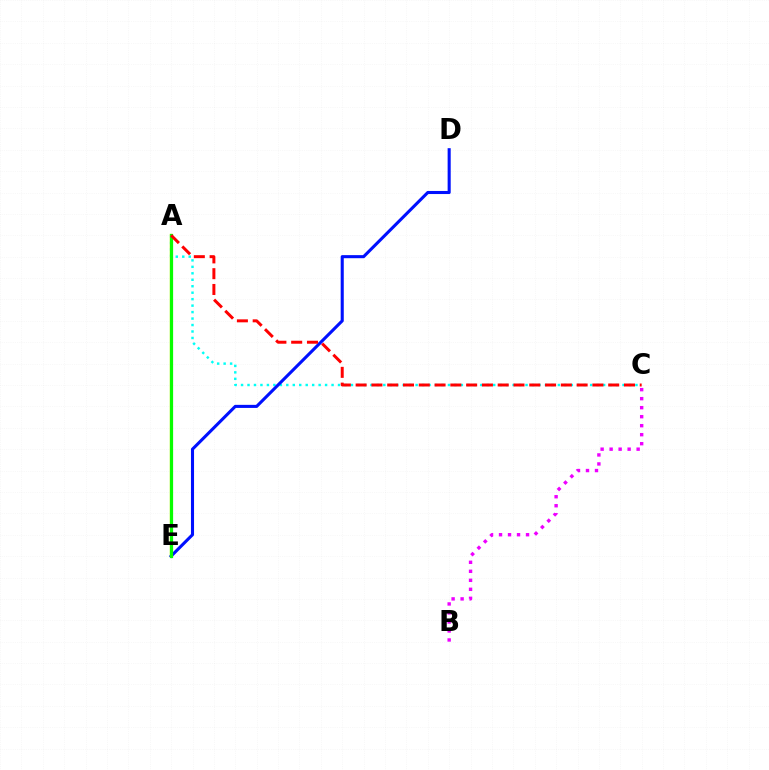{('B', 'C'): [{'color': '#ee00ff', 'line_style': 'dotted', 'thickness': 2.45}], ('A', 'E'): [{'color': '#fcf500', 'line_style': 'solid', 'thickness': 1.68}, {'color': '#08ff00', 'line_style': 'solid', 'thickness': 2.33}], ('A', 'C'): [{'color': '#00fff6', 'line_style': 'dotted', 'thickness': 1.76}, {'color': '#ff0000', 'line_style': 'dashed', 'thickness': 2.14}], ('D', 'E'): [{'color': '#0010ff', 'line_style': 'solid', 'thickness': 2.21}]}